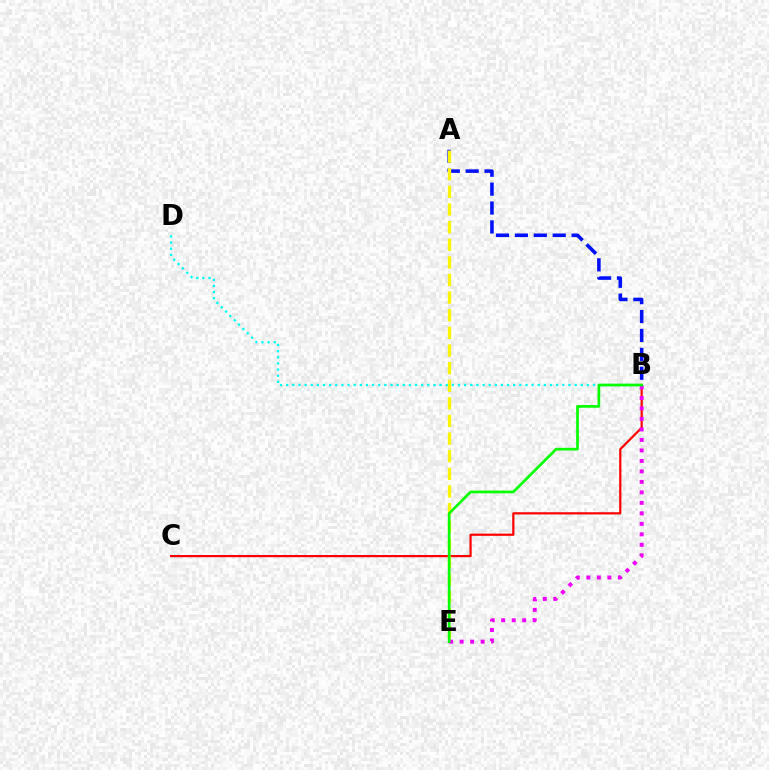{('B', 'C'): [{'color': '#ff0000', 'line_style': 'solid', 'thickness': 1.59}], ('B', 'E'): [{'color': '#ee00ff', 'line_style': 'dotted', 'thickness': 2.85}, {'color': '#08ff00', 'line_style': 'solid', 'thickness': 1.94}], ('A', 'B'): [{'color': '#0010ff', 'line_style': 'dashed', 'thickness': 2.57}], ('A', 'E'): [{'color': '#fcf500', 'line_style': 'dashed', 'thickness': 2.39}], ('B', 'D'): [{'color': '#00fff6', 'line_style': 'dotted', 'thickness': 1.67}]}